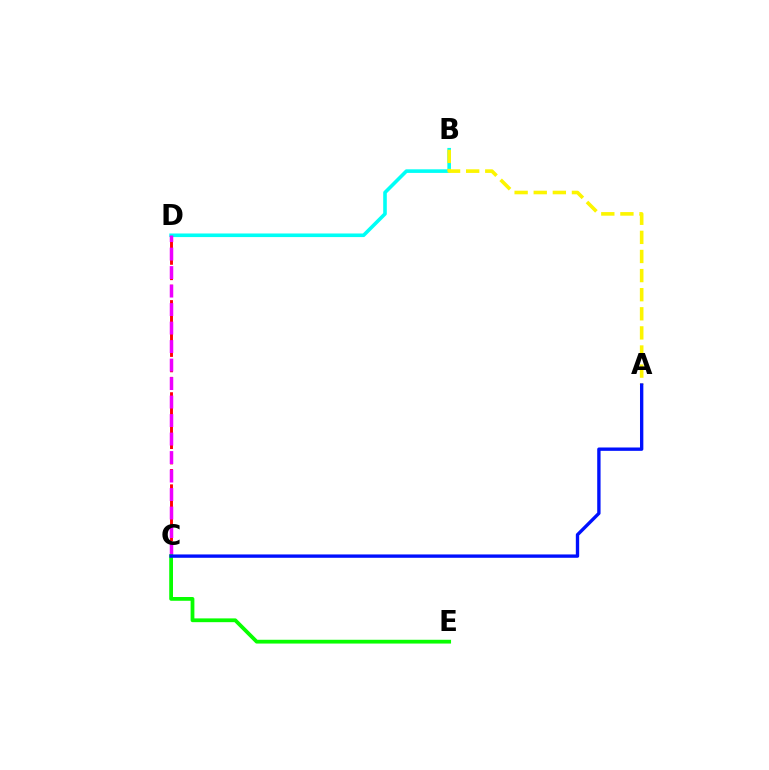{('B', 'D'): [{'color': '#00fff6', 'line_style': 'solid', 'thickness': 2.59}], ('C', 'D'): [{'color': '#ff0000', 'line_style': 'dashed', 'thickness': 2.09}, {'color': '#ee00ff', 'line_style': 'dashed', 'thickness': 2.51}], ('A', 'B'): [{'color': '#fcf500', 'line_style': 'dashed', 'thickness': 2.6}], ('C', 'E'): [{'color': '#08ff00', 'line_style': 'solid', 'thickness': 2.72}], ('A', 'C'): [{'color': '#0010ff', 'line_style': 'solid', 'thickness': 2.41}]}